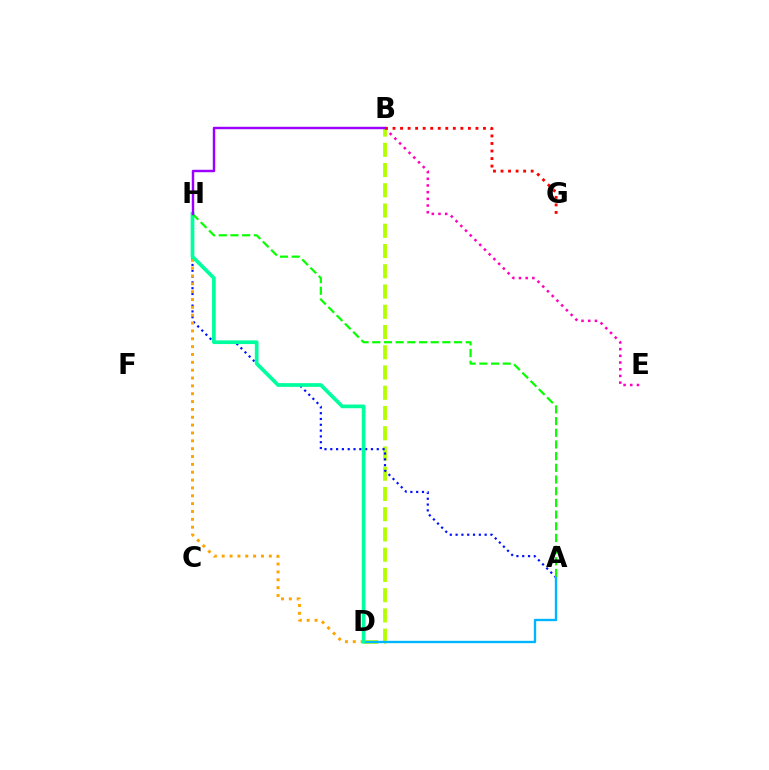{('B', 'E'): [{'color': '#ff00bd', 'line_style': 'dotted', 'thickness': 1.82}], ('B', 'D'): [{'color': '#b3ff00', 'line_style': 'dashed', 'thickness': 2.75}], ('A', 'H'): [{'color': '#0010ff', 'line_style': 'dotted', 'thickness': 1.58}, {'color': '#08ff00', 'line_style': 'dashed', 'thickness': 1.59}], ('B', 'G'): [{'color': '#ff0000', 'line_style': 'dotted', 'thickness': 2.05}], ('D', 'H'): [{'color': '#ffa500', 'line_style': 'dotted', 'thickness': 2.13}, {'color': '#00ff9d', 'line_style': 'solid', 'thickness': 2.66}], ('A', 'D'): [{'color': '#00b5ff', 'line_style': 'solid', 'thickness': 1.71}], ('B', 'H'): [{'color': '#9b00ff', 'line_style': 'solid', 'thickness': 1.76}]}